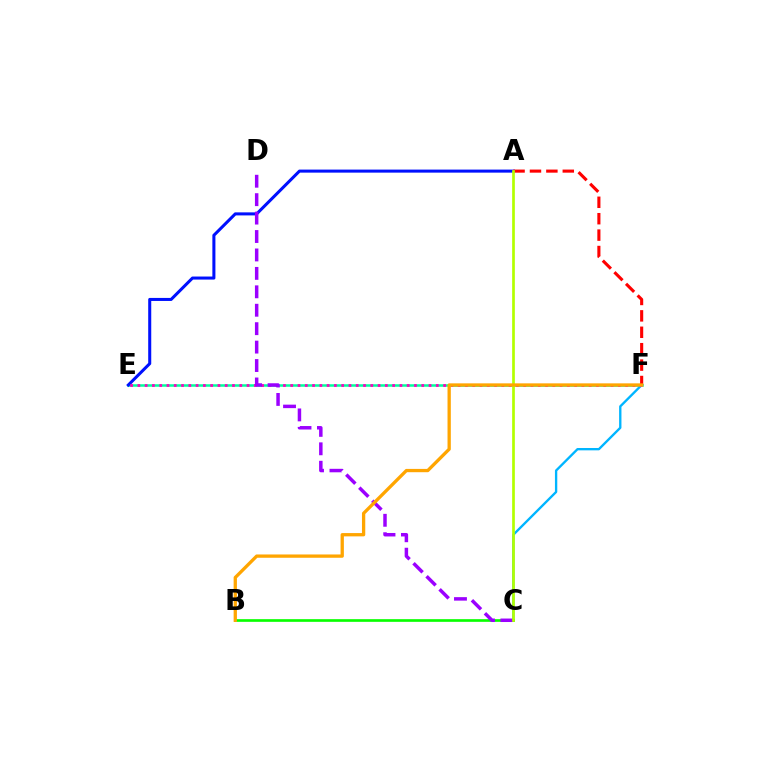{('E', 'F'): [{'color': '#00ff9d', 'line_style': 'solid', 'thickness': 1.81}, {'color': '#ff00bd', 'line_style': 'dotted', 'thickness': 1.98}], ('A', 'E'): [{'color': '#0010ff', 'line_style': 'solid', 'thickness': 2.19}], ('C', 'F'): [{'color': '#00b5ff', 'line_style': 'solid', 'thickness': 1.69}], ('B', 'C'): [{'color': '#08ff00', 'line_style': 'solid', 'thickness': 1.92}], ('C', 'D'): [{'color': '#9b00ff', 'line_style': 'dashed', 'thickness': 2.5}], ('A', 'F'): [{'color': '#ff0000', 'line_style': 'dashed', 'thickness': 2.23}], ('A', 'C'): [{'color': '#b3ff00', 'line_style': 'solid', 'thickness': 1.94}], ('B', 'F'): [{'color': '#ffa500', 'line_style': 'solid', 'thickness': 2.37}]}